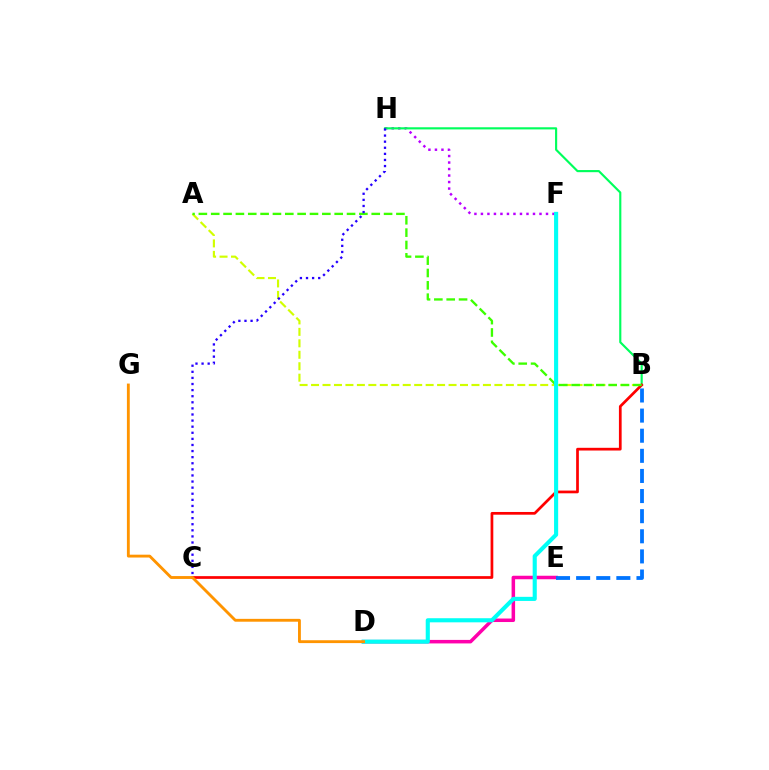{('F', 'H'): [{'color': '#b900ff', 'line_style': 'dotted', 'thickness': 1.77}], ('A', 'B'): [{'color': '#d1ff00', 'line_style': 'dashed', 'thickness': 1.56}, {'color': '#3dff00', 'line_style': 'dashed', 'thickness': 1.68}], ('D', 'E'): [{'color': '#ff00ac', 'line_style': 'solid', 'thickness': 2.53}], ('B', 'H'): [{'color': '#00ff5c', 'line_style': 'solid', 'thickness': 1.54}], ('B', 'C'): [{'color': '#ff0000', 'line_style': 'solid', 'thickness': 1.96}], ('D', 'F'): [{'color': '#00fff6', 'line_style': 'solid', 'thickness': 2.96}], ('D', 'G'): [{'color': '#ff9400', 'line_style': 'solid', 'thickness': 2.06}], ('B', 'E'): [{'color': '#0074ff', 'line_style': 'dashed', 'thickness': 2.73}], ('C', 'H'): [{'color': '#2500ff', 'line_style': 'dotted', 'thickness': 1.66}]}